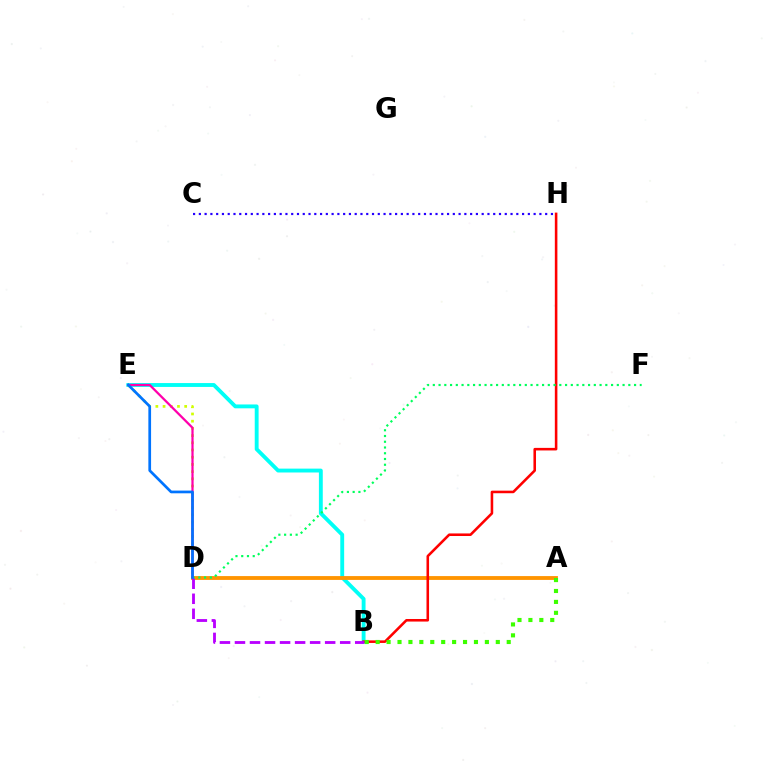{('B', 'E'): [{'color': '#00fff6', 'line_style': 'solid', 'thickness': 2.78}], ('A', 'D'): [{'color': '#ff9400', 'line_style': 'solid', 'thickness': 2.76}], ('B', 'H'): [{'color': '#ff0000', 'line_style': 'solid', 'thickness': 1.85}], ('D', 'E'): [{'color': '#d1ff00', 'line_style': 'dotted', 'thickness': 1.96}, {'color': '#ff00ac', 'line_style': 'solid', 'thickness': 1.62}, {'color': '#0074ff', 'line_style': 'solid', 'thickness': 1.95}], ('C', 'H'): [{'color': '#2500ff', 'line_style': 'dotted', 'thickness': 1.57}], ('B', 'D'): [{'color': '#b900ff', 'line_style': 'dashed', 'thickness': 2.04}], ('D', 'F'): [{'color': '#00ff5c', 'line_style': 'dotted', 'thickness': 1.56}], ('A', 'B'): [{'color': '#3dff00', 'line_style': 'dotted', 'thickness': 2.97}]}